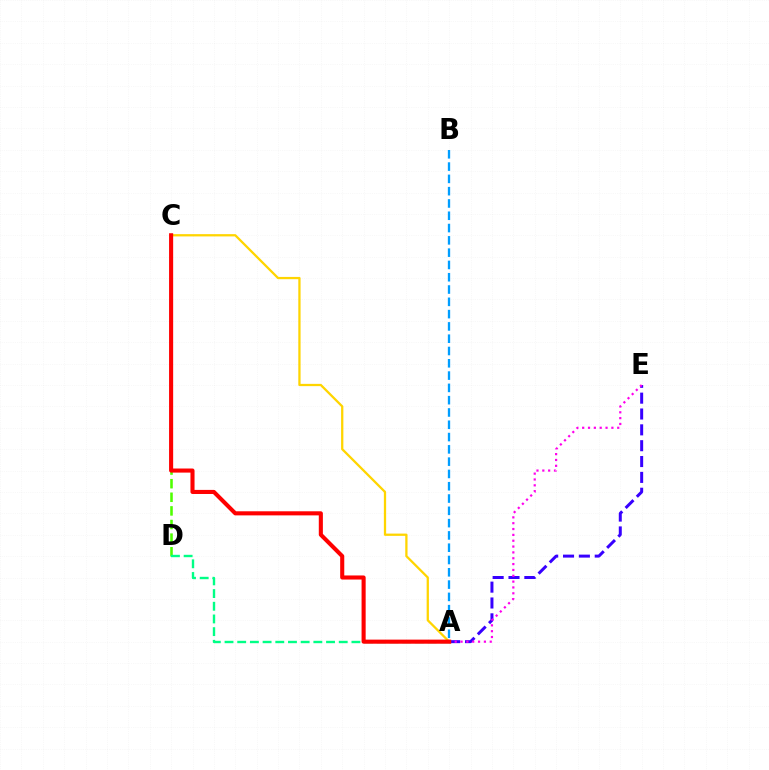{('C', 'D'): [{'color': '#4fff00', 'line_style': 'dashed', 'thickness': 1.85}], ('A', 'D'): [{'color': '#00ff86', 'line_style': 'dashed', 'thickness': 1.72}], ('A', 'B'): [{'color': '#009eff', 'line_style': 'dashed', 'thickness': 1.67}], ('A', 'E'): [{'color': '#3700ff', 'line_style': 'dashed', 'thickness': 2.15}, {'color': '#ff00ed', 'line_style': 'dotted', 'thickness': 1.59}], ('A', 'C'): [{'color': '#ffd500', 'line_style': 'solid', 'thickness': 1.64}, {'color': '#ff0000', 'line_style': 'solid', 'thickness': 2.94}]}